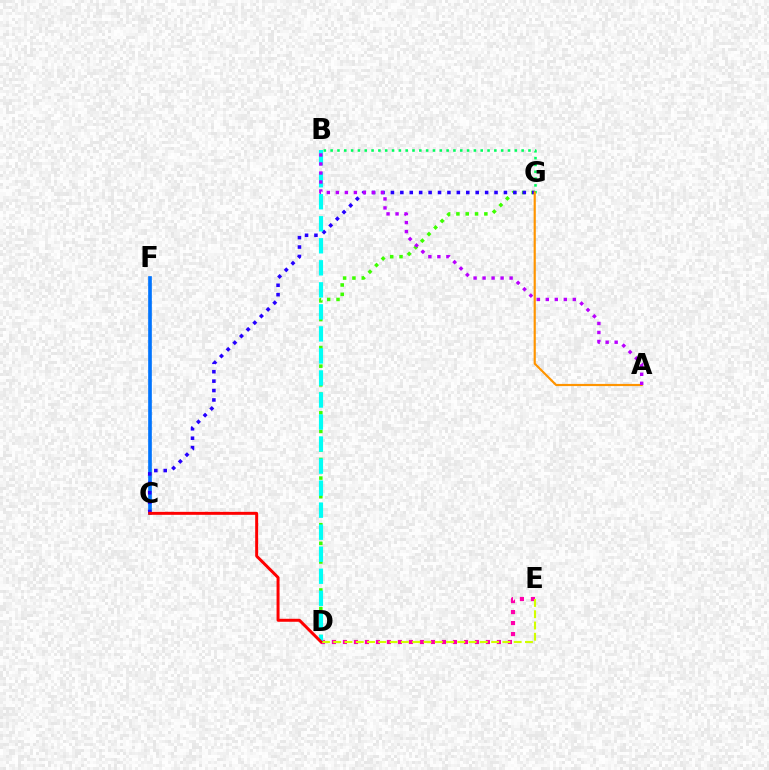{('D', 'G'): [{'color': '#3dff00', 'line_style': 'dotted', 'thickness': 2.53}], ('C', 'F'): [{'color': '#0074ff', 'line_style': 'solid', 'thickness': 2.64}], ('D', 'E'): [{'color': '#ff00ac', 'line_style': 'dotted', 'thickness': 2.99}, {'color': '#d1ff00', 'line_style': 'dashed', 'thickness': 1.53}], ('C', 'G'): [{'color': '#2500ff', 'line_style': 'dotted', 'thickness': 2.56}], ('B', 'D'): [{'color': '#00fff6', 'line_style': 'dashed', 'thickness': 2.99}], ('B', 'G'): [{'color': '#00ff5c', 'line_style': 'dotted', 'thickness': 1.85}], ('A', 'G'): [{'color': '#ff9400', 'line_style': 'solid', 'thickness': 1.57}], ('C', 'D'): [{'color': '#ff0000', 'line_style': 'solid', 'thickness': 2.14}], ('A', 'B'): [{'color': '#b900ff', 'line_style': 'dotted', 'thickness': 2.45}]}